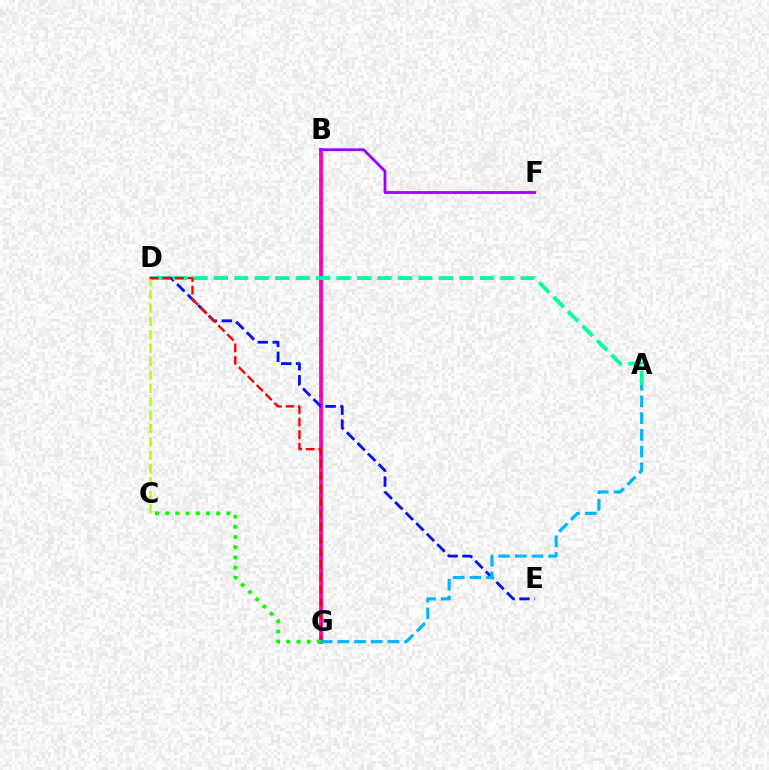{('B', 'G'): [{'color': '#ffa500', 'line_style': 'dashed', 'thickness': 2.21}, {'color': '#ff00bd', 'line_style': 'solid', 'thickness': 2.71}], ('D', 'E'): [{'color': '#0010ff', 'line_style': 'dashed', 'thickness': 2.03}], ('A', 'D'): [{'color': '#00ff9d', 'line_style': 'dashed', 'thickness': 2.78}], ('C', 'D'): [{'color': '#b3ff00', 'line_style': 'dashed', 'thickness': 1.82}], ('D', 'G'): [{'color': '#ff0000', 'line_style': 'dashed', 'thickness': 1.71}], ('C', 'G'): [{'color': '#08ff00', 'line_style': 'dotted', 'thickness': 2.77}], ('B', 'F'): [{'color': '#9b00ff', 'line_style': 'solid', 'thickness': 2.0}], ('A', 'G'): [{'color': '#00b5ff', 'line_style': 'dashed', 'thickness': 2.27}]}